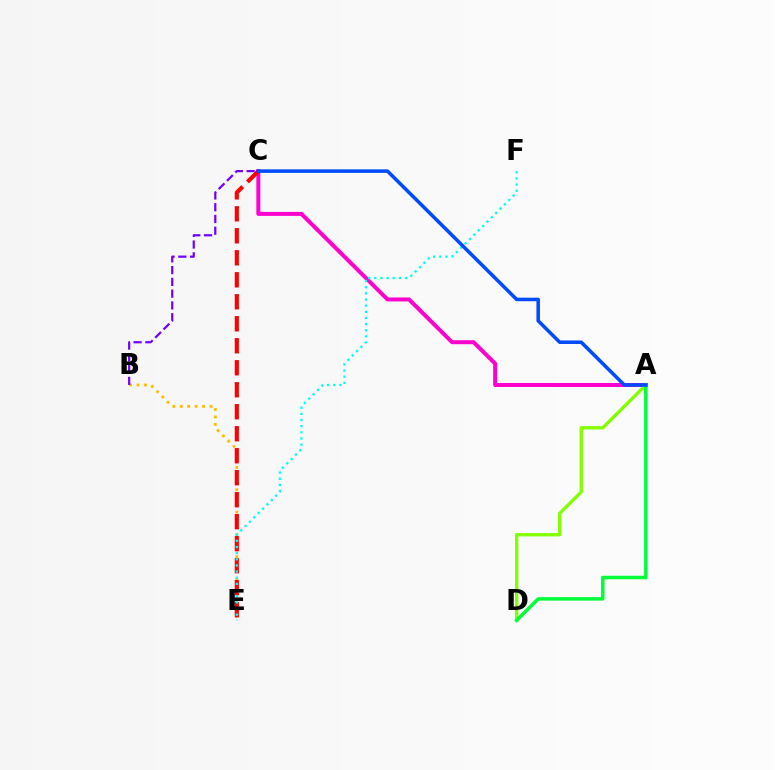{('A', 'C'): [{'color': '#ff00cf', 'line_style': 'solid', 'thickness': 2.87}, {'color': '#004bff', 'line_style': 'solid', 'thickness': 2.54}], ('A', 'D'): [{'color': '#84ff00', 'line_style': 'solid', 'thickness': 2.42}, {'color': '#00ff39', 'line_style': 'solid', 'thickness': 2.51}], ('B', 'E'): [{'color': '#ffbd00', 'line_style': 'dotted', 'thickness': 2.02}], ('C', 'E'): [{'color': '#ff0000', 'line_style': 'dashed', 'thickness': 2.99}], ('B', 'C'): [{'color': '#7200ff', 'line_style': 'dashed', 'thickness': 1.6}], ('E', 'F'): [{'color': '#00fff6', 'line_style': 'dotted', 'thickness': 1.67}]}